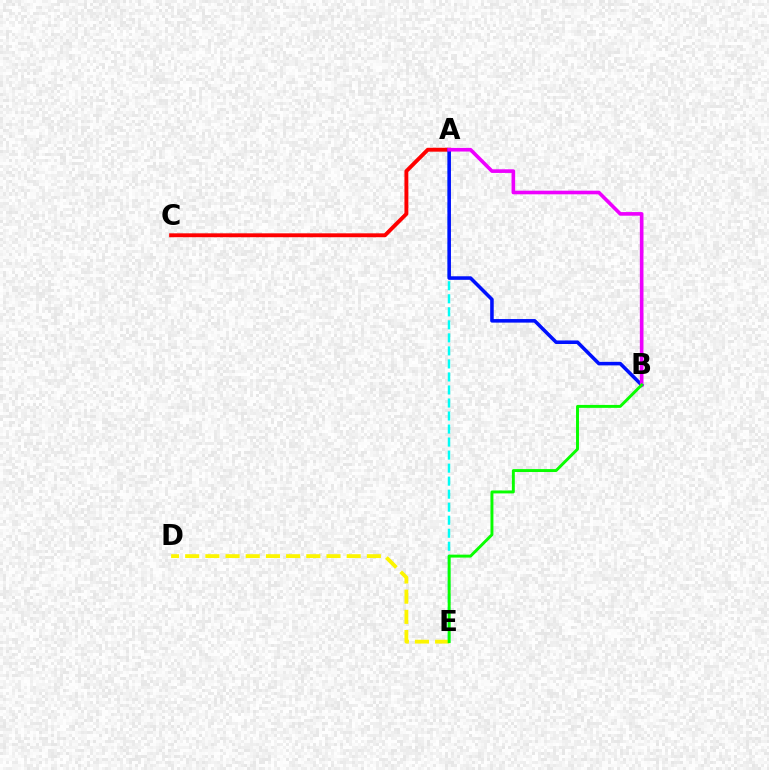{('A', 'E'): [{'color': '#00fff6', 'line_style': 'dashed', 'thickness': 1.77}], ('A', 'C'): [{'color': '#ff0000', 'line_style': 'solid', 'thickness': 2.81}], ('A', 'B'): [{'color': '#0010ff', 'line_style': 'solid', 'thickness': 2.56}, {'color': '#ee00ff', 'line_style': 'solid', 'thickness': 2.61}], ('D', 'E'): [{'color': '#fcf500', 'line_style': 'dashed', 'thickness': 2.74}], ('B', 'E'): [{'color': '#08ff00', 'line_style': 'solid', 'thickness': 2.11}]}